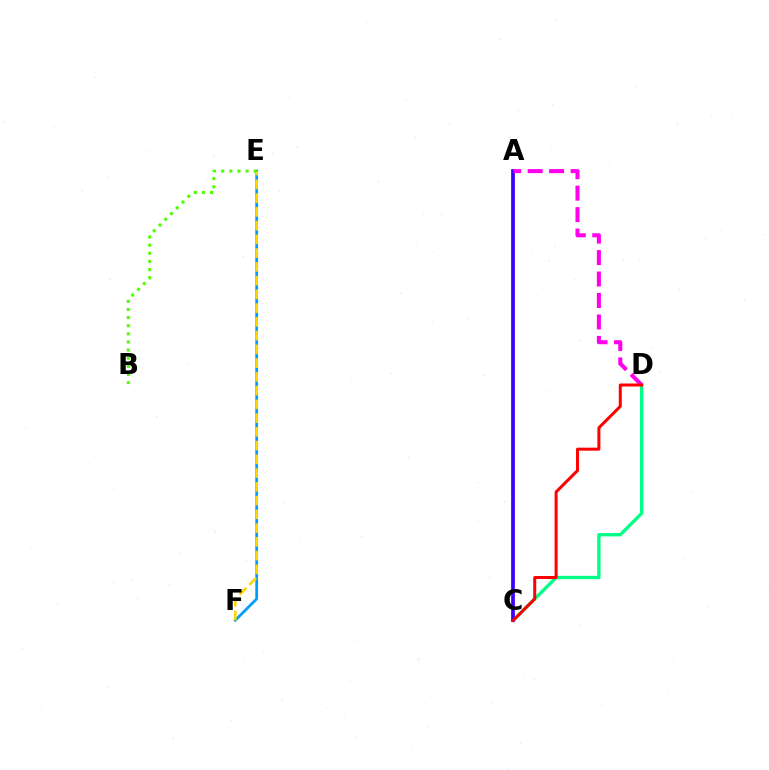{('C', 'D'): [{'color': '#00ff86', 'line_style': 'solid', 'thickness': 2.41}, {'color': '#ff0000', 'line_style': 'solid', 'thickness': 2.16}], ('E', 'F'): [{'color': '#009eff', 'line_style': 'solid', 'thickness': 1.99}, {'color': '#ffd500', 'line_style': 'dashed', 'thickness': 1.87}], ('A', 'C'): [{'color': '#3700ff', 'line_style': 'solid', 'thickness': 2.68}], ('A', 'D'): [{'color': '#ff00ed', 'line_style': 'dashed', 'thickness': 2.91}], ('B', 'E'): [{'color': '#4fff00', 'line_style': 'dotted', 'thickness': 2.21}]}